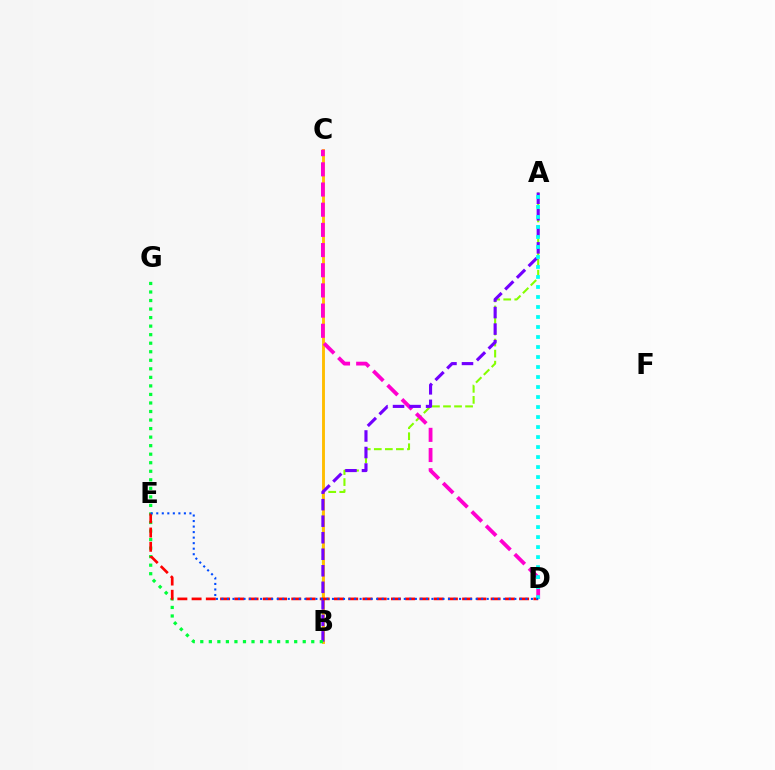{('A', 'B'): [{'color': '#84ff00', 'line_style': 'dashed', 'thickness': 1.5}, {'color': '#7200ff', 'line_style': 'dashed', 'thickness': 2.25}], ('B', 'C'): [{'color': '#ffbd00', 'line_style': 'solid', 'thickness': 2.08}], ('C', 'D'): [{'color': '#ff00cf', 'line_style': 'dashed', 'thickness': 2.74}], ('B', 'G'): [{'color': '#00ff39', 'line_style': 'dotted', 'thickness': 2.32}], ('D', 'E'): [{'color': '#ff0000', 'line_style': 'dashed', 'thickness': 1.93}, {'color': '#004bff', 'line_style': 'dotted', 'thickness': 1.5}], ('A', 'D'): [{'color': '#00fff6', 'line_style': 'dotted', 'thickness': 2.72}]}